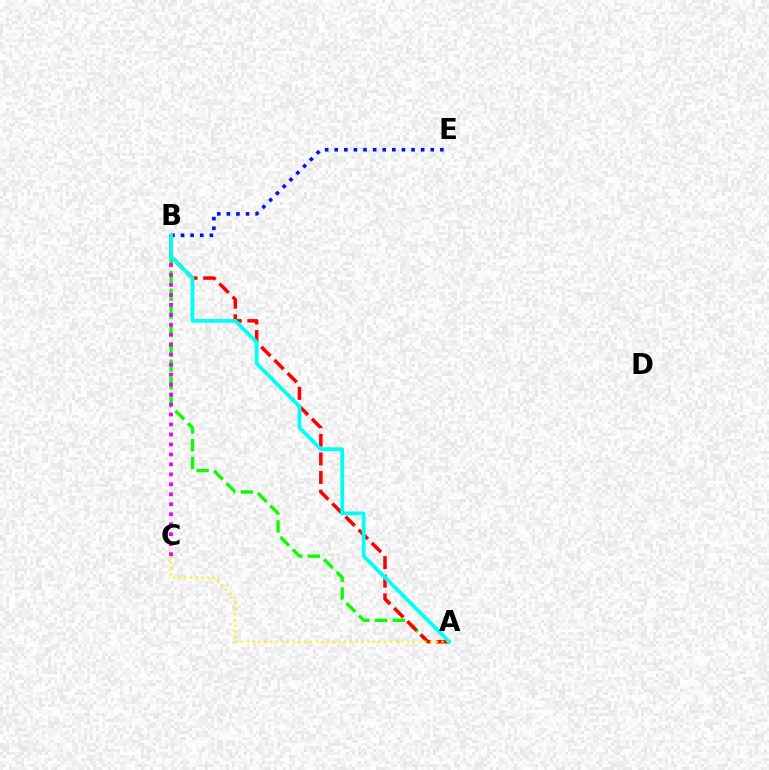{('A', 'B'): [{'color': '#08ff00', 'line_style': 'dashed', 'thickness': 2.4}, {'color': '#ff0000', 'line_style': 'dashed', 'thickness': 2.53}, {'color': '#00fff6', 'line_style': 'solid', 'thickness': 2.7}], ('B', 'E'): [{'color': '#0010ff', 'line_style': 'dotted', 'thickness': 2.61}], ('A', 'C'): [{'color': '#fcf500', 'line_style': 'dotted', 'thickness': 1.56}], ('B', 'C'): [{'color': '#ee00ff', 'line_style': 'dotted', 'thickness': 2.71}]}